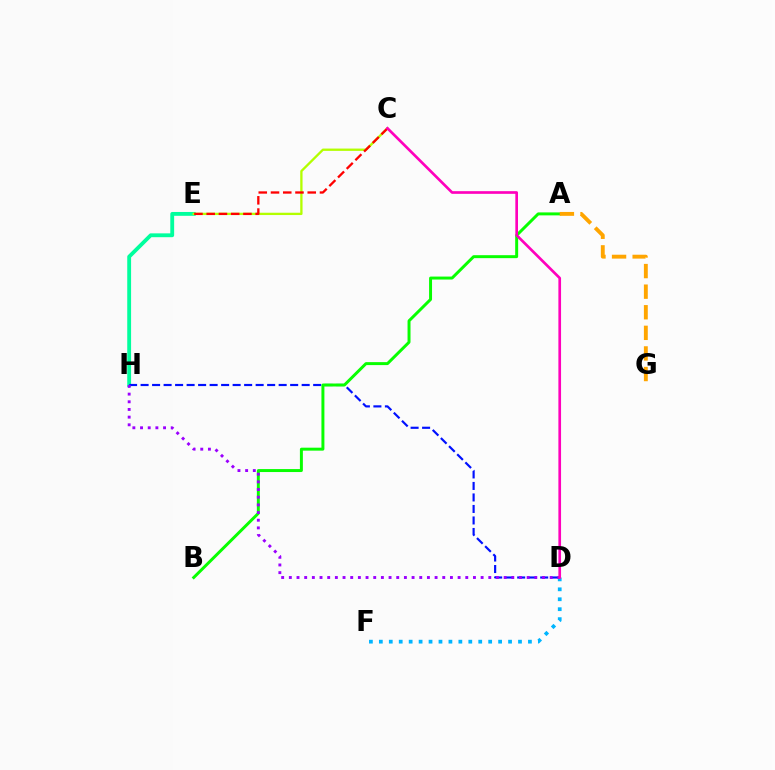{('E', 'H'): [{'color': '#00ff9d', 'line_style': 'solid', 'thickness': 2.76}], ('D', 'H'): [{'color': '#0010ff', 'line_style': 'dashed', 'thickness': 1.56}, {'color': '#9b00ff', 'line_style': 'dotted', 'thickness': 2.08}], ('C', 'E'): [{'color': '#b3ff00', 'line_style': 'solid', 'thickness': 1.67}, {'color': '#ff0000', 'line_style': 'dashed', 'thickness': 1.66}], ('A', 'B'): [{'color': '#08ff00', 'line_style': 'solid', 'thickness': 2.13}], ('A', 'G'): [{'color': '#ffa500', 'line_style': 'dashed', 'thickness': 2.8}], ('D', 'F'): [{'color': '#00b5ff', 'line_style': 'dotted', 'thickness': 2.7}], ('C', 'D'): [{'color': '#ff00bd', 'line_style': 'solid', 'thickness': 1.92}]}